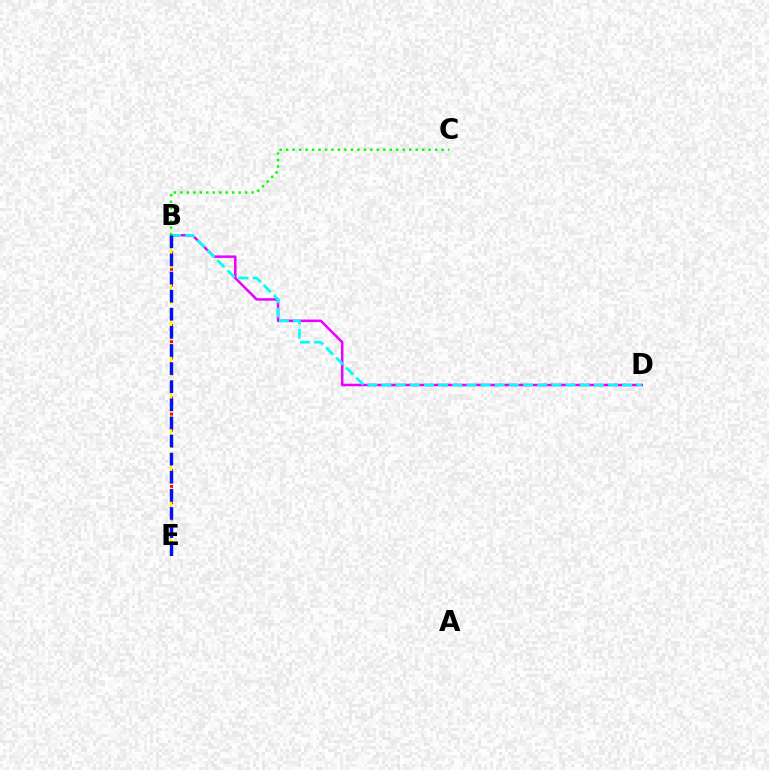{('B', 'E'): [{'color': '#ff0000', 'line_style': 'dotted', 'thickness': 2.19}, {'color': '#fcf500', 'line_style': 'dashed', 'thickness': 1.63}, {'color': '#0010ff', 'line_style': 'dashed', 'thickness': 2.46}], ('B', 'D'): [{'color': '#ee00ff', 'line_style': 'solid', 'thickness': 1.81}, {'color': '#00fff6', 'line_style': 'dashed', 'thickness': 1.92}], ('B', 'C'): [{'color': '#08ff00', 'line_style': 'dotted', 'thickness': 1.76}]}